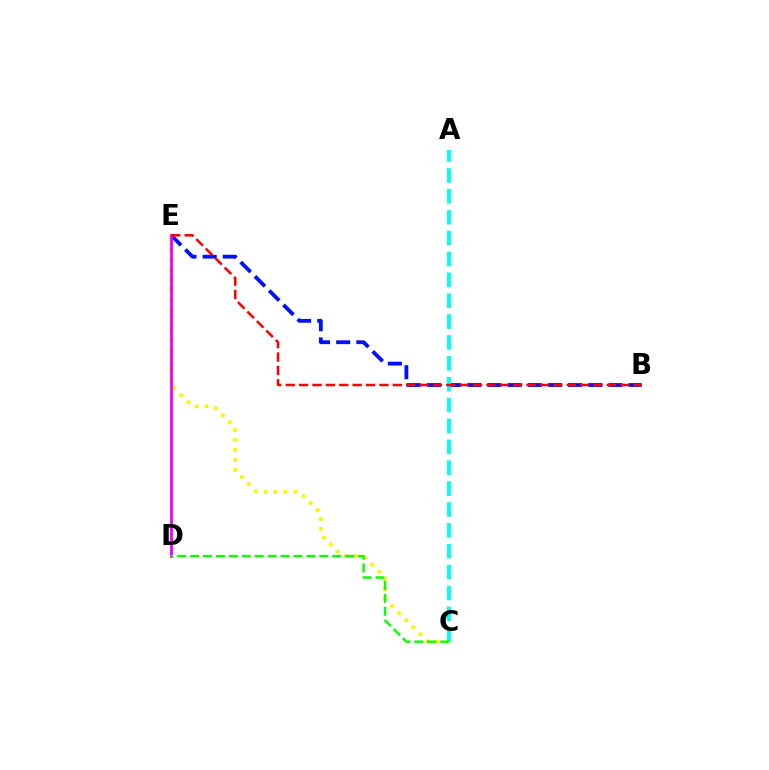{('C', 'E'): [{'color': '#fcf500', 'line_style': 'dotted', 'thickness': 2.71}], ('B', 'E'): [{'color': '#0010ff', 'line_style': 'dashed', 'thickness': 2.74}, {'color': '#ff0000', 'line_style': 'dashed', 'thickness': 1.82}], ('A', 'C'): [{'color': '#00fff6', 'line_style': 'dashed', 'thickness': 2.84}], ('D', 'E'): [{'color': '#ee00ff', 'line_style': 'solid', 'thickness': 2.02}], ('C', 'D'): [{'color': '#08ff00', 'line_style': 'dashed', 'thickness': 1.76}]}